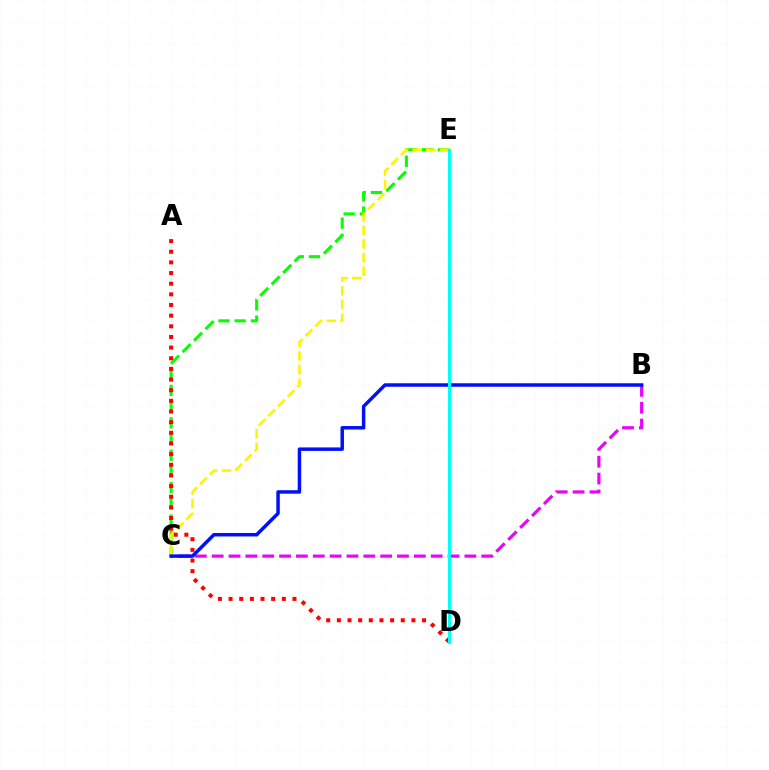{('B', 'C'): [{'color': '#ee00ff', 'line_style': 'dashed', 'thickness': 2.29}, {'color': '#0010ff', 'line_style': 'solid', 'thickness': 2.51}], ('C', 'E'): [{'color': '#08ff00', 'line_style': 'dashed', 'thickness': 2.2}, {'color': '#fcf500', 'line_style': 'dashed', 'thickness': 1.85}], ('A', 'D'): [{'color': '#ff0000', 'line_style': 'dotted', 'thickness': 2.89}], ('D', 'E'): [{'color': '#00fff6', 'line_style': 'solid', 'thickness': 2.17}]}